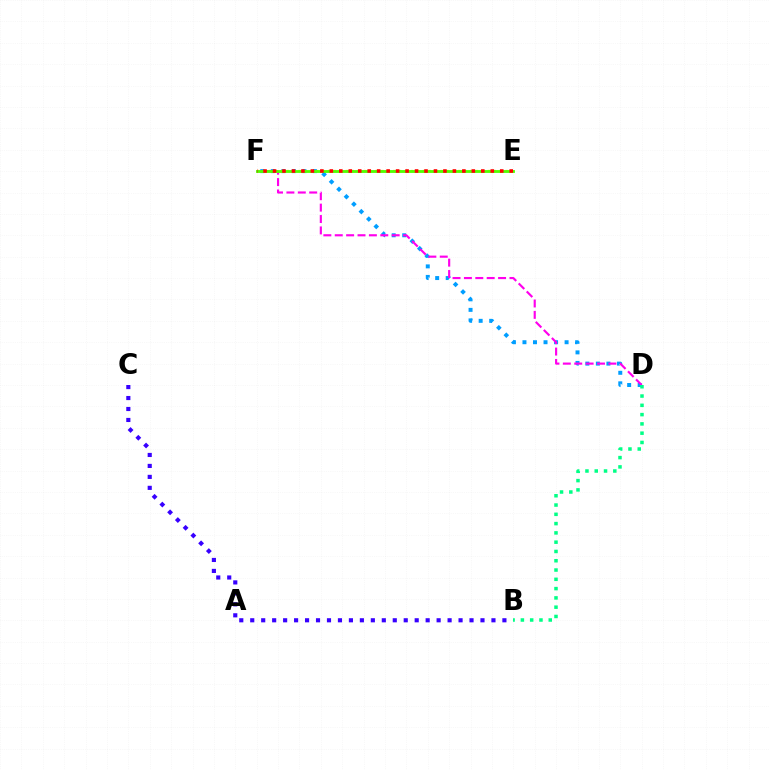{('D', 'F'): [{'color': '#009eff', 'line_style': 'dotted', 'thickness': 2.86}, {'color': '#ff00ed', 'line_style': 'dashed', 'thickness': 1.55}], ('E', 'F'): [{'color': '#ffd500', 'line_style': 'dotted', 'thickness': 1.61}, {'color': '#4fff00', 'line_style': 'solid', 'thickness': 2.04}, {'color': '#ff0000', 'line_style': 'dotted', 'thickness': 2.57}], ('B', 'C'): [{'color': '#3700ff', 'line_style': 'dotted', 'thickness': 2.98}], ('B', 'D'): [{'color': '#00ff86', 'line_style': 'dotted', 'thickness': 2.52}]}